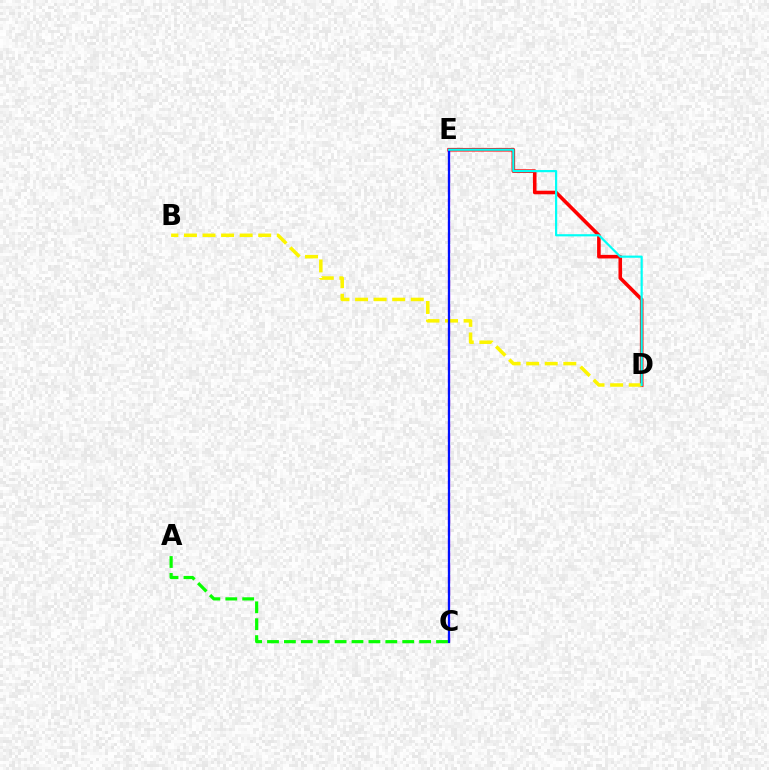{('D', 'E'): [{'color': '#ff0000', 'line_style': 'solid', 'thickness': 2.58}, {'color': '#00fff6', 'line_style': 'solid', 'thickness': 1.57}], ('C', 'E'): [{'color': '#ee00ff', 'line_style': 'dashed', 'thickness': 1.6}, {'color': '#0010ff', 'line_style': 'solid', 'thickness': 1.62}], ('A', 'C'): [{'color': '#08ff00', 'line_style': 'dashed', 'thickness': 2.3}], ('B', 'D'): [{'color': '#fcf500', 'line_style': 'dashed', 'thickness': 2.52}]}